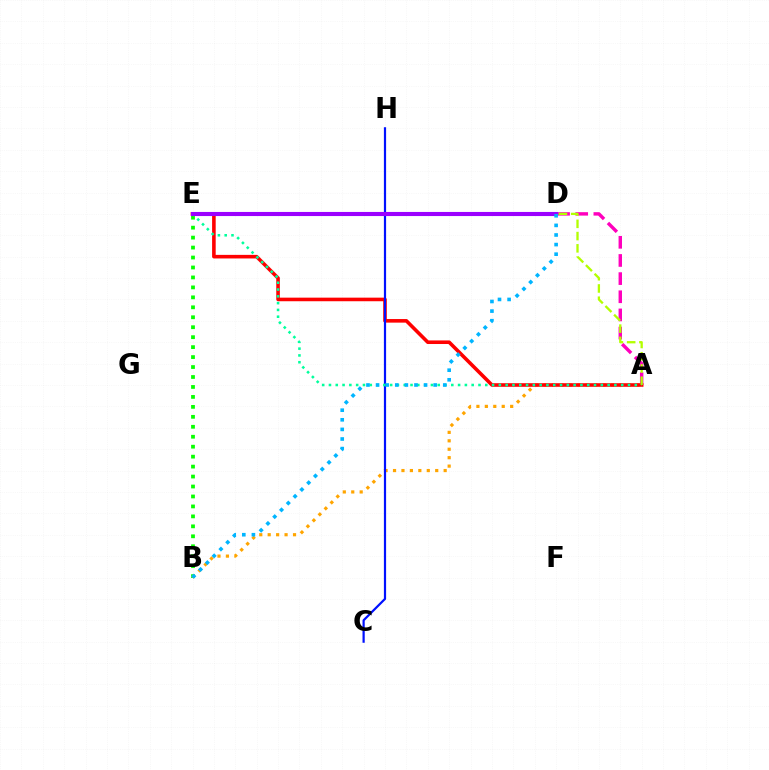{('B', 'E'): [{'color': '#08ff00', 'line_style': 'dotted', 'thickness': 2.71}], ('A', 'E'): [{'color': '#ff00bd', 'line_style': 'dashed', 'thickness': 2.47}, {'color': '#ff0000', 'line_style': 'solid', 'thickness': 2.59}, {'color': '#b3ff00', 'line_style': 'dashed', 'thickness': 1.66}, {'color': '#00ff9d', 'line_style': 'dotted', 'thickness': 1.85}], ('A', 'B'): [{'color': '#ffa500', 'line_style': 'dotted', 'thickness': 2.29}], ('C', 'H'): [{'color': '#0010ff', 'line_style': 'solid', 'thickness': 1.59}], ('D', 'E'): [{'color': '#9b00ff', 'line_style': 'solid', 'thickness': 2.95}], ('B', 'D'): [{'color': '#00b5ff', 'line_style': 'dotted', 'thickness': 2.61}]}